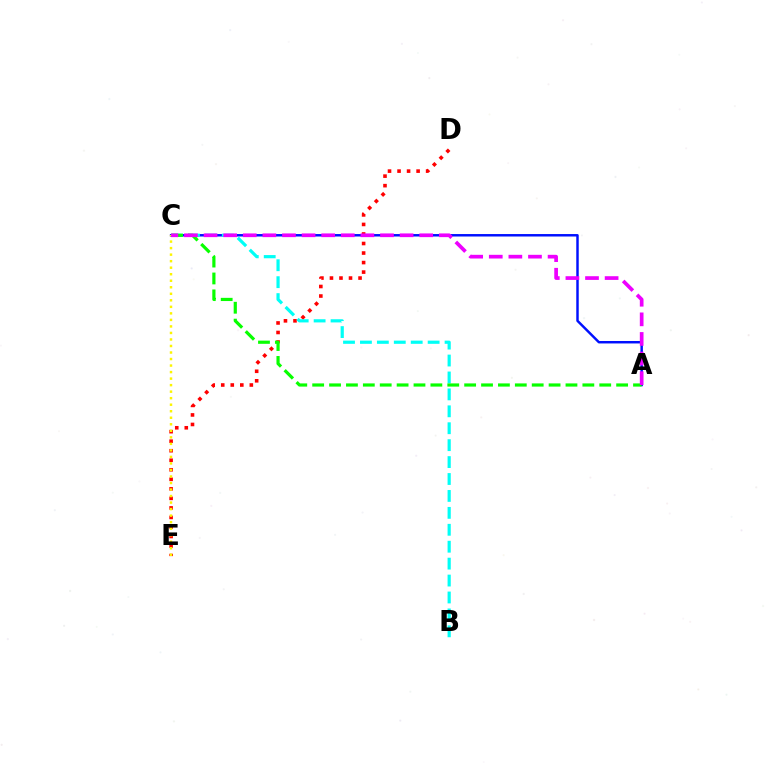{('D', 'E'): [{'color': '#ff0000', 'line_style': 'dotted', 'thickness': 2.59}], ('A', 'C'): [{'color': '#0010ff', 'line_style': 'solid', 'thickness': 1.77}, {'color': '#08ff00', 'line_style': 'dashed', 'thickness': 2.29}, {'color': '#ee00ff', 'line_style': 'dashed', 'thickness': 2.66}], ('B', 'C'): [{'color': '#00fff6', 'line_style': 'dashed', 'thickness': 2.3}], ('C', 'E'): [{'color': '#fcf500', 'line_style': 'dotted', 'thickness': 1.77}]}